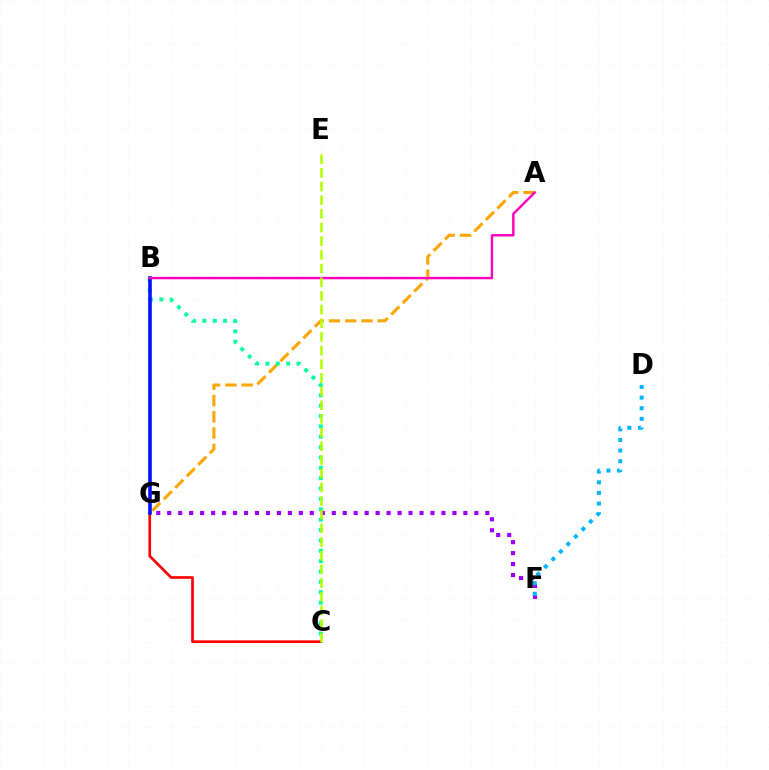{('A', 'G'): [{'color': '#ffa500', 'line_style': 'dashed', 'thickness': 2.21}], ('C', 'G'): [{'color': '#ff0000', 'line_style': 'solid', 'thickness': 1.92}], ('B', 'C'): [{'color': '#00ff9d', 'line_style': 'dotted', 'thickness': 2.82}], ('F', 'G'): [{'color': '#9b00ff', 'line_style': 'dotted', 'thickness': 2.98}], ('B', 'G'): [{'color': '#08ff00', 'line_style': 'dotted', 'thickness': 1.63}, {'color': '#0010ff', 'line_style': 'solid', 'thickness': 2.58}], ('D', 'F'): [{'color': '#00b5ff', 'line_style': 'dotted', 'thickness': 2.89}], ('A', 'B'): [{'color': '#ff00bd', 'line_style': 'solid', 'thickness': 1.74}], ('C', 'E'): [{'color': '#b3ff00', 'line_style': 'dashed', 'thickness': 1.86}]}